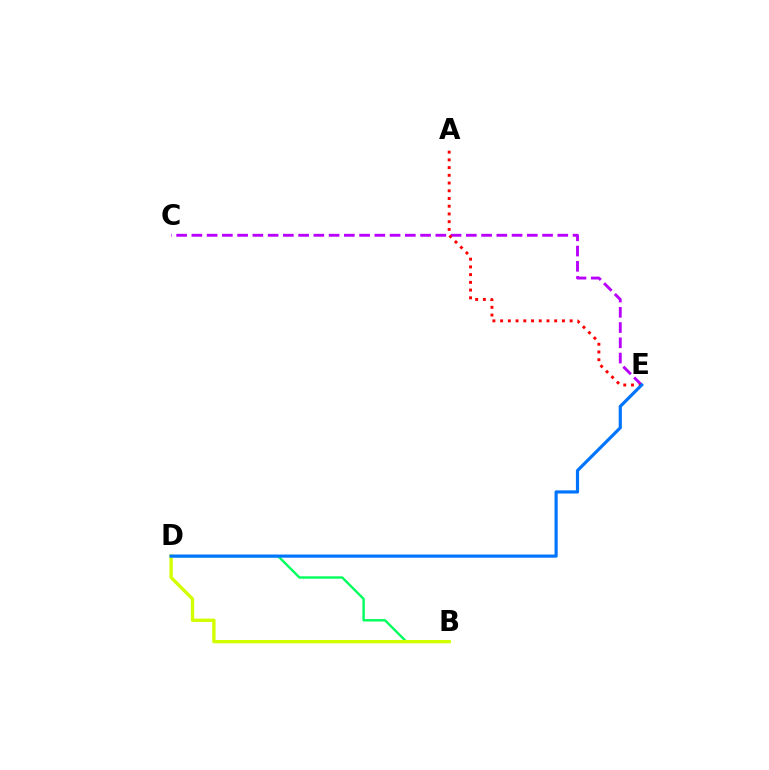{('B', 'D'): [{'color': '#00ff5c', 'line_style': 'solid', 'thickness': 1.72}, {'color': '#d1ff00', 'line_style': 'solid', 'thickness': 2.4}], ('C', 'E'): [{'color': '#b900ff', 'line_style': 'dashed', 'thickness': 2.07}], ('A', 'E'): [{'color': '#ff0000', 'line_style': 'dotted', 'thickness': 2.1}], ('D', 'E'): [{'color': '#0074ff', 'line_style': 'solid', 'thickness': 2.28}]}